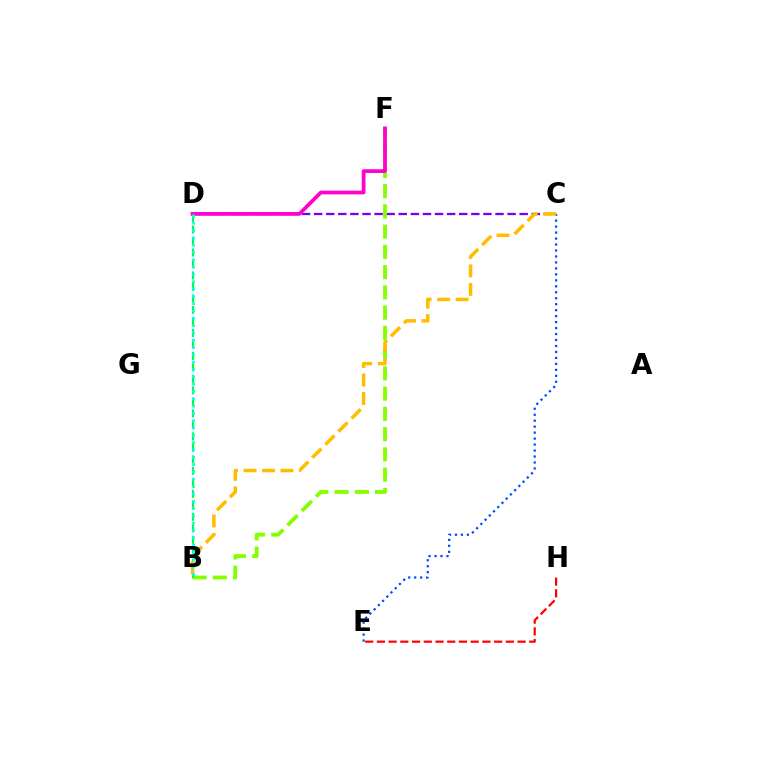{('C', 'D'): [{'color': '#7200ff', 'line_style': 'dashed', 'thickness': 1.64}], ('B', 'F'): [{'color': '#84ff00', 'line_style': 'dashed', 'thickness': 2.75}], ('E', 'H'): [{'color': '#ff0000', 'line_style': 'dashed', 'thickness': 1.59}], ('C', 'E'): [{'color': '#004bff', 'line_style': 'dotted', 'thickness': 1.62}], ('B', 'D'): [{'color': '#00ff39', 'line_style': 'dashed', 'thickness': 1.56}, {'color': '#00fff6', 'line_style': 'dotted', 'thickness': 1.99}], ('D', 'F'): [{'color': '#ff00cf', 'line_style': 'solid', 'thickness': 2.69}], ('B', 'C'): [{'color': '#ffbd00', 'line_style': 'dashed', 'thickness': 2.51}]}